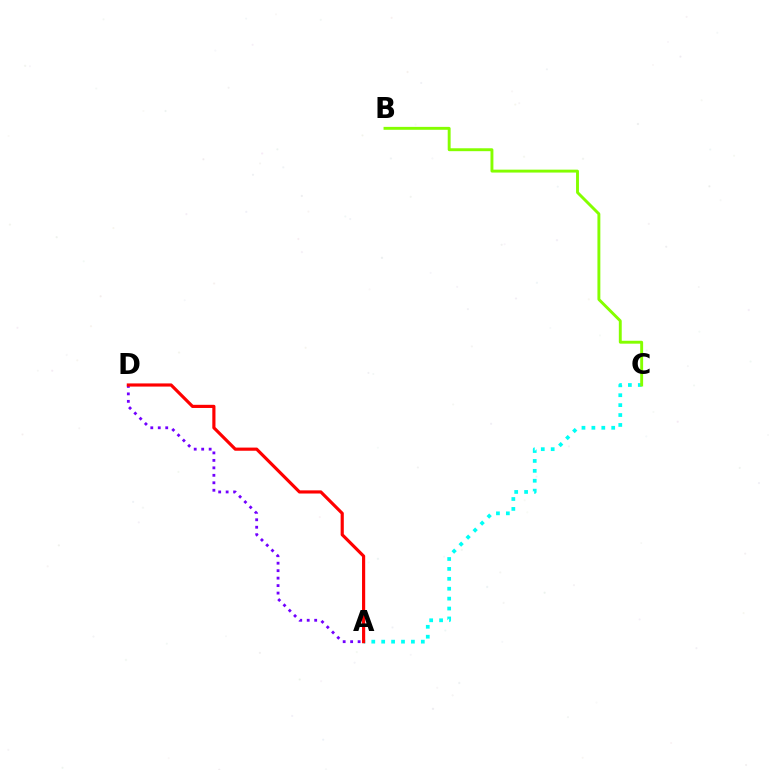{('A', 'C'): [{'color': '#00fff6', 'line_style': 'dotted', 'thickness': 2.69}], ('A', 'D'): [{'color': '#7200ff', 'line_style': 'dotted', 'thickness': 2.03}, {'color': '#ff0000', 'line_style': 'solid', 'thickness': 2.28}], ('B', 'C'): [{'color': '#84ff00', 'line_style': 'solid', 'thickness': 2.09}]}